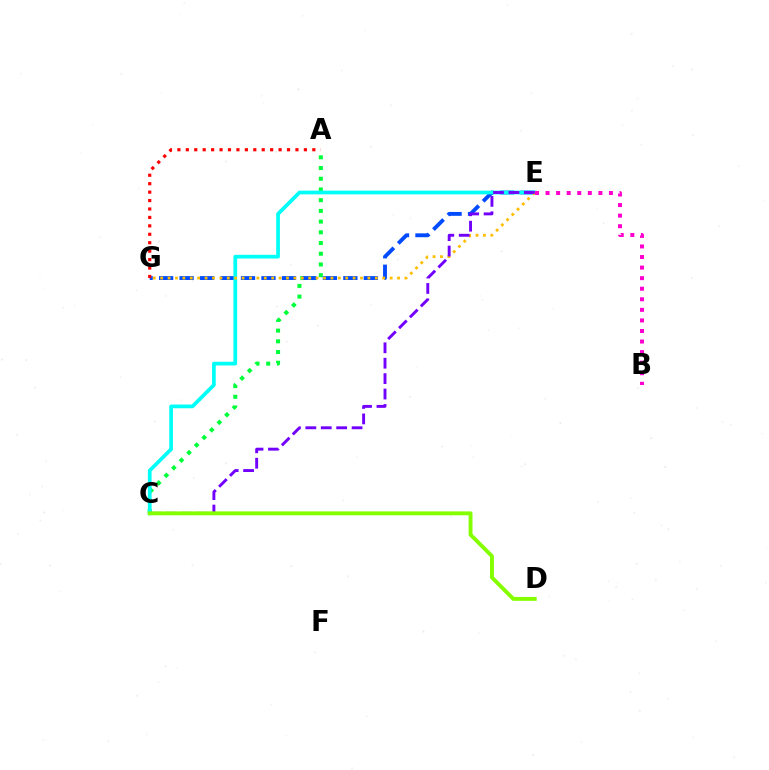{('A', 'C'): [{'color': '#00ff39', 'line_style': 'dotted', 'thickness': 2.91}], ('E', 'G'): [{'color': '#004bff', 'line_style': 'dashed', 'thickness': 2.78}, {'color': '#ffbd00', 'line_style': 'dotted', 'thickness': 2.01}], ('A', 'G'): [{'color': '#ff0000', 'line_style': 'dotted', 'thickness': 2.29}], ('C', 'E'): [{'color': '#00fff6', 'line_style': 'solid', 'thickness': 2.68}, {'color': '#7200ff', 'line_style': 'dashed', 'thickness': 2.09}], ('B', 'E'): [{'color': '#ff00cf', 'line_style': 'dotted', 'thickness': 2.87}], ('C', 'D'): [{'color': '#84ff00', 'line_style': 'solid', 'thickness': 2.8}]}